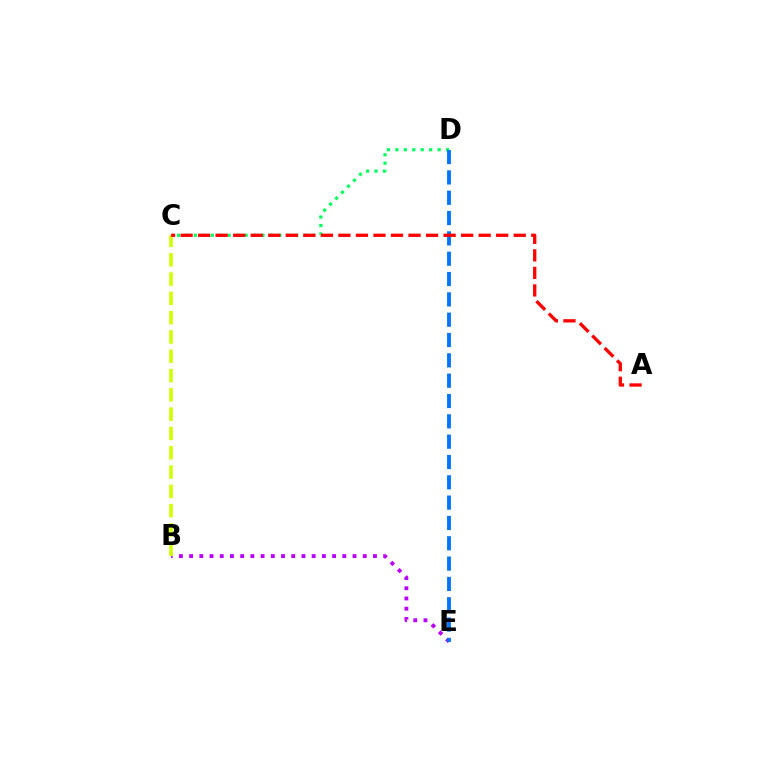{('B', 'E'): [{'color': '#b900ff', 'line_style': 'dotted', 'thickness': 2.78}], ('C', 'D'): [{'color': '#00ff5c', 'line_style': 'dotted', 'thickness': 2.3}], ('D', 'E'): [{'color': '#0074ff', 'line_style': 'dashed', 'thickness': 2.76}], ('B', 'C'): [{'color': '#d1ff00', 'line_style': 'dashed', 'thickness': 2.62}], ('A', 'C'): [{'color': '#ff0000', 'line_style': 'dashed', 'thickness': 2.38}]}